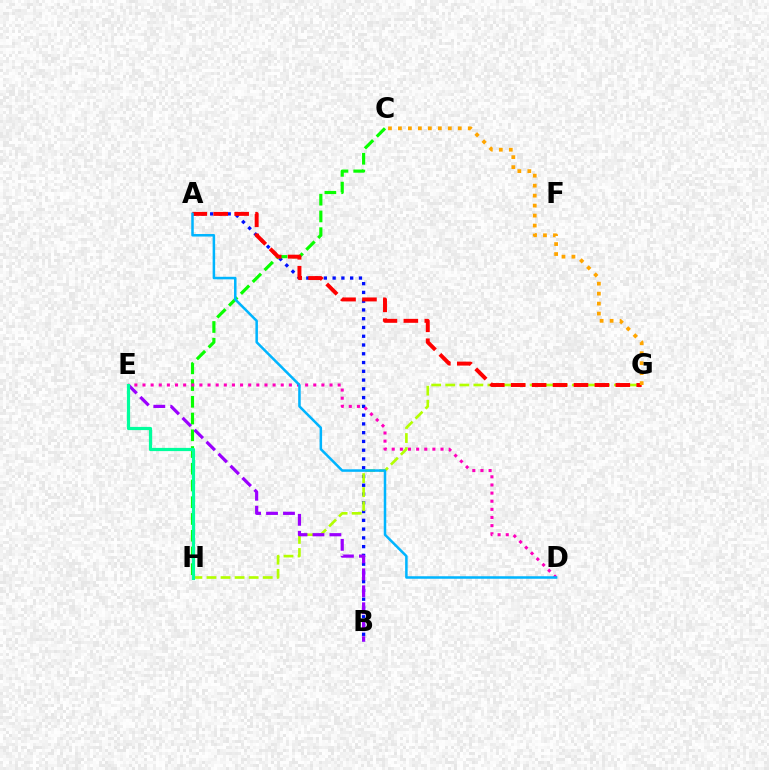{('A', 'B'): [{'color': '#0010ff', 'line_style': 'dotted', 'thickness': 2.38}], ('G', 'H'): [{'color': '#b3ff00', 'line_style': 'dashed', 'thickness': 1.91}], ('C', 'H'): [{'color': '#08ff00', 'line_style': 'dashed', 'thickness': 2.27}], ('D', 'E'): [{'color': '#ff00bd', 'line_style': 'dotted', 'thickness': 2.21}], ('A', 'G'): [{'color': '#ff0000', 'line_style': 'dashed', 'thickness': 2.84}], ('B', 'E'): [{'color': '#9b00ff', 'line_style': 'dashed', 'thickness': 2.3}], ('E', 'H'): [{'color': '#00ff9d', 'line_style': 'solid', 'thickness': 2.31}], ('C', 'G'): [{'color': '#ffa500', 'line_style': 'dotted', 'thickness': 2.71}], ('A', 'D'): [{'color': '#00b5ff', 'line_style': 'solid', 'thickness': 1.81}]}